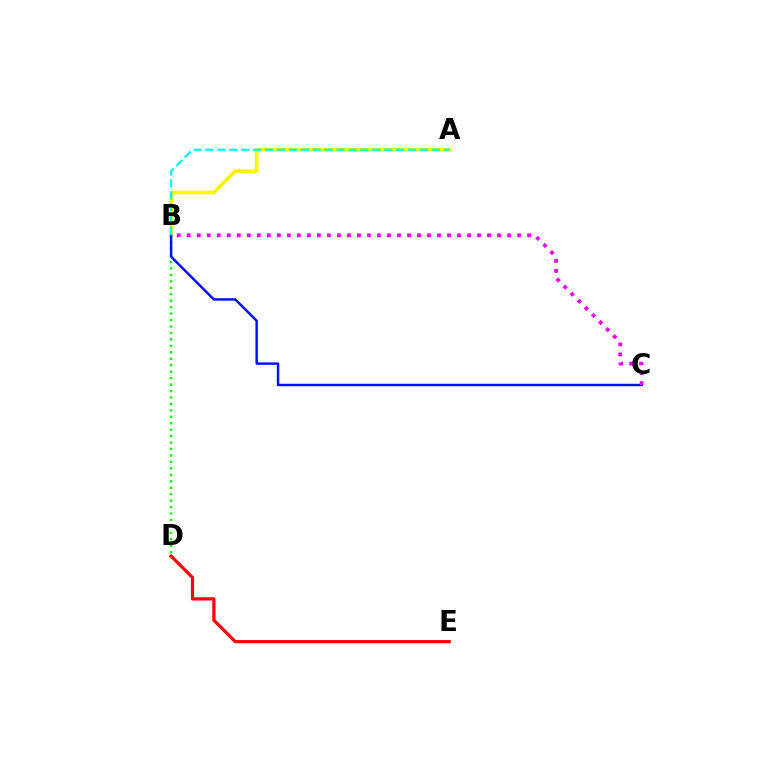{('A', 'B'): [{'color': '#fcf500', 'line_style': 'solid', 'thickness': 2.63}, {'color': '#00fff6', 'line_style': 'dashed', 'thickness': 1.62}], ('B', 'D'): [{'color': '#08ff00', 'line_style': 'dotted', 'thickness': 1.75}], ('B', 'C'): [{'color': '#0010ff', 'line_style': 'solid', 'thickness': 1.77}, {'color': '#ee00ff', 'line_style': 'dotted', 'thickness': 2.72}], ('D', 'E'): [{'color': '#ff0000', 'line_style': 'solid', 'thickness': 2.31}]}